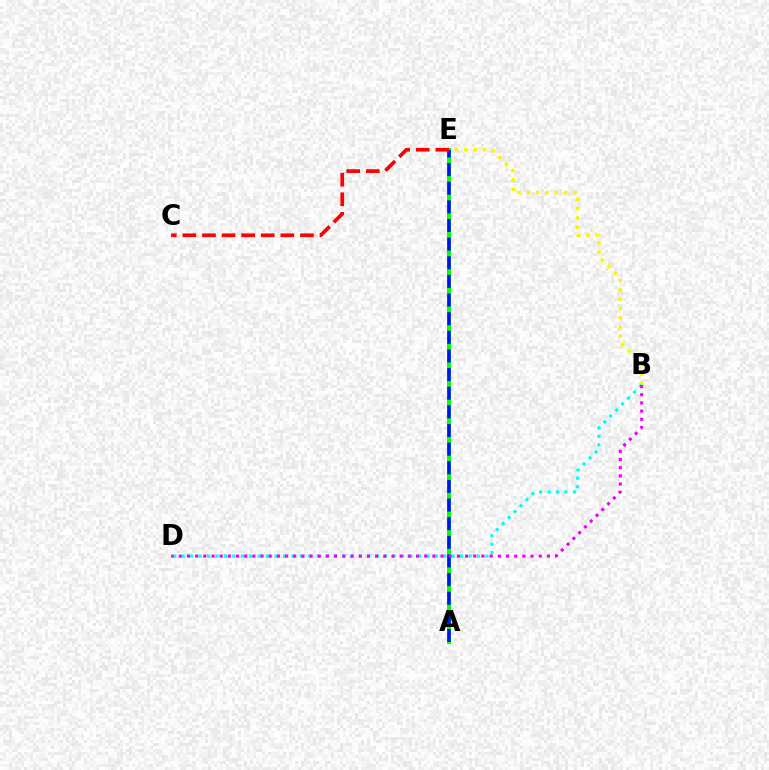{('A', 'E'): [{'color': '#08ff00', 'line_style': 'solid', 'thickness': 2.89}, {'color': '#0010ff', 'line_style': 'dashed', 'thickness': 2.53}], ('B', 'E'): [{'color': '#fcf500', 'line_style': 'dotted', 'thickness': 2.53}], ('B', 'D'): [{'color': '#00fff6', 'line_style': 'dotted', 'thickness': 2.29}, {'color': '#ee00ff', 'line_style': 'dotted', 'thickness': 2.22}], ('C', 'E'): [{'color': '#ff0000', 'line_style': 'dashed', 'thickness': 2.66}]}